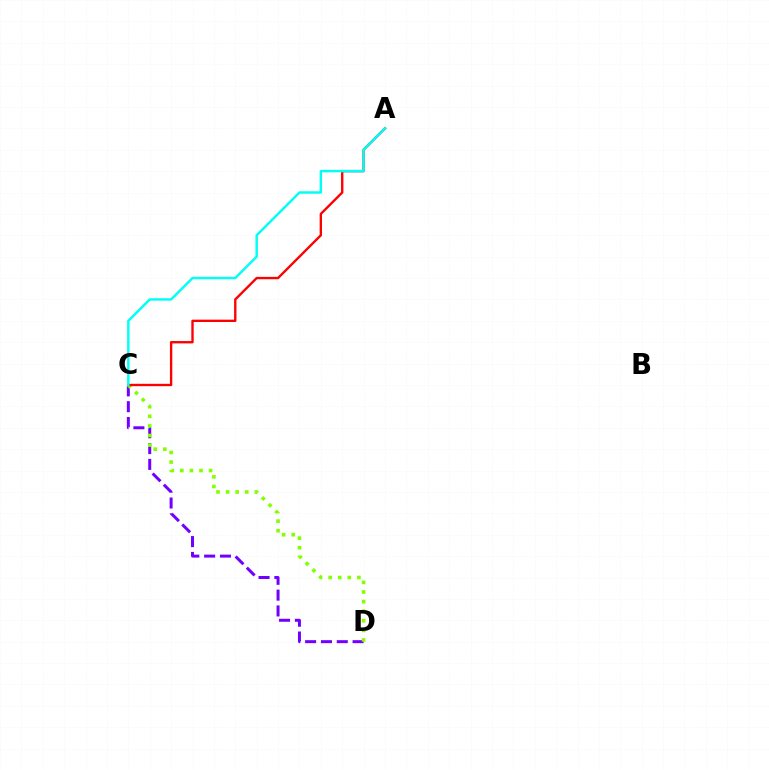{('C', 'D'): [{'color': '#7200ff', 'line_style': 'dashed', 'thickness': 2.15}, {'color': '#84ff00', 'line_style': 'dotted', 'thickness': 2.61}], ('A', 'C'): [{'color': '#ff0000', 'line_style': 'solid', 'thickness': 1.7}, {'color': '#00fff6', 'line_style': 'solid', 'thickness': 1.75}]}